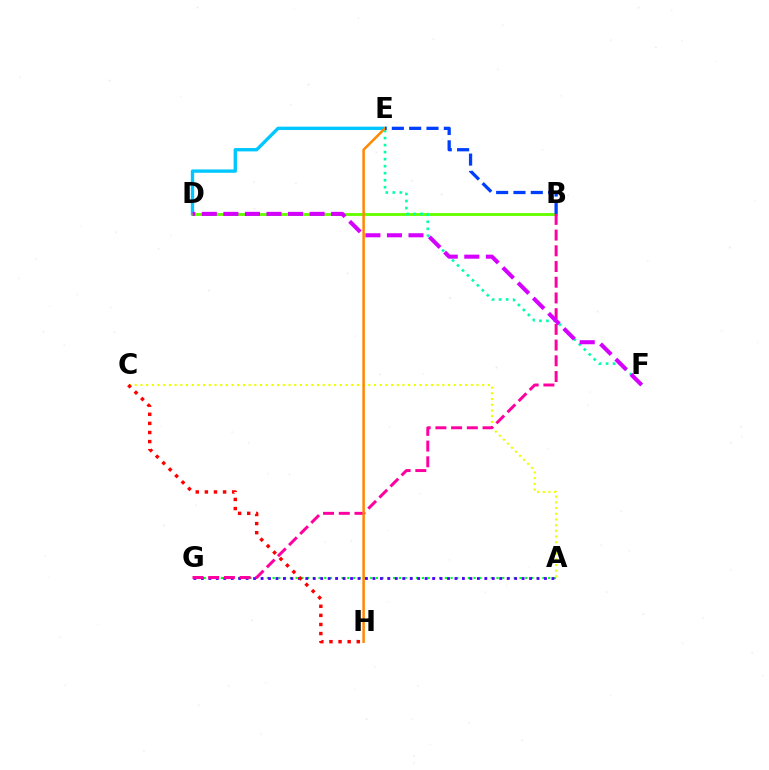{('A', 'G'): [{'color': '#00ff27', 'line_style': 'dotted', 'thickness': 1.56}, {'color': '#4f00ff', 'line_style': 'dotted', 'thickness': 2.03}], ('A', 'C'): [{'color': '#eeff00', 'line_style': 'dotted', 'thickness': 1.55}], ('D', 'E'): [{'color': '#00c7ff', 'line_style': 'solid', 'thickness': 2.41}], ('B', 'D'): [{'color': '#66ff00', 'line_style': 'solid', 'thickness': 2.07}], ('B', 'G'): [{'color': '#ff00a0', 'line_style': 'dashed', 'thickness': 2.13}], ('E', 'F'): [{'color': '#00ffaf', 'line_style': 'dotted', 'thickness': 1.91}], ('E', 'H'): [{'color': '#ff8800', 'line_style': 'solid', 'thickness': 1.8}], ('D', 'F'): [{'color': '#d600ff', 'line_style': 'dashed', 'thickness': 2.93}], ('B', 'E'): [{'color': '#003fff', 'line_style': 'dashed', 'thickness': 2.35}], ('C', 'H'): [{'color': '#ff0000', 'line_style': 'dotted', 'thickness': 2.47}]}